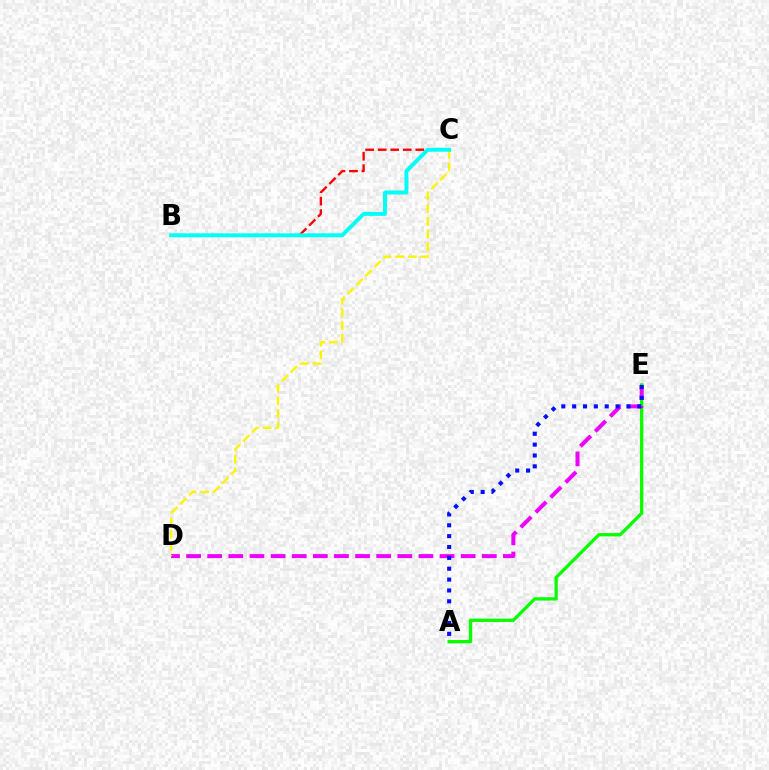{('A', 'E'): [{'color': '#08ff00', 'line_style': 'solid', 'thickness': 2.38}, {'color': '#0010ff', 'line_style': 'dotted', 'thickness': 2.95}], ('D', 'E'): [{'color': '#ee00ff', 'line_style': 'dashed', 'thickness': 2.87}], ('B', 'C'): [{'color': '#ff0000', 'line_style': 'dashed', 'thickness': 1.7}, {'color': '#00fff6', 'line_style': 'solid', 'thickness': 2.84}], ('C', 'D'): [{'color': '#fcf500', 'line_style': 'dashed', 'thickness': 1.72}]}